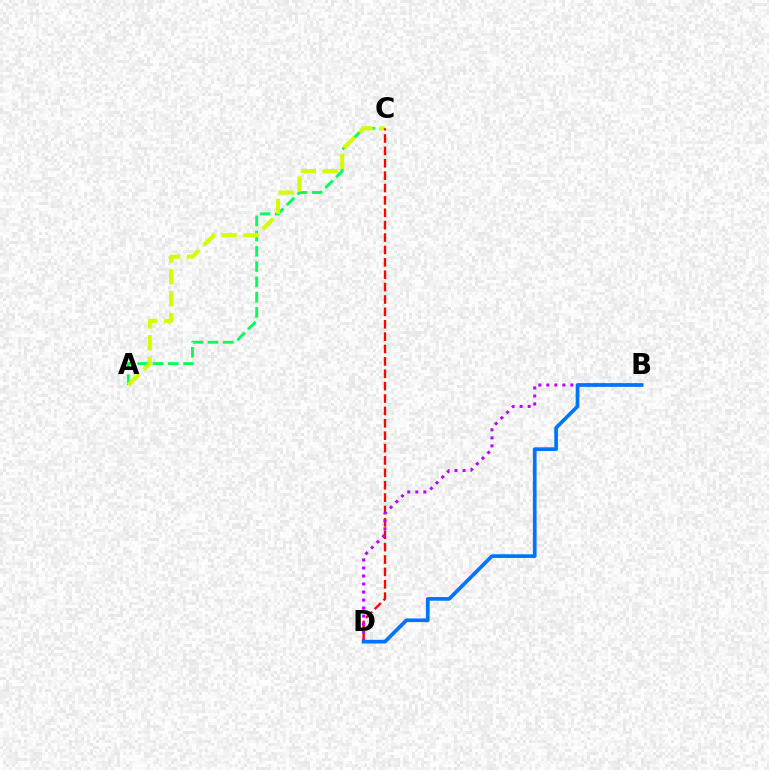{('A', 'C'): [{'color': '#00ff5c', 'line_style': 'dashed', 'thickness': 2.07}, {'color': '#d1ff00', 'line_style': 'dashed', 'thickness': 2.96}], ('C', 'D'): [{'color': '#ff0000', 'line_style': 'dashed', 'thickness': 1.68}], ('B', 'D'): [{'color': '#b900ff', 'line_style': 'dotted', 'thickness': 2.18}, {'color': '#0074ff', 'line_style': 'solid', 'thickness': 2.66}]}